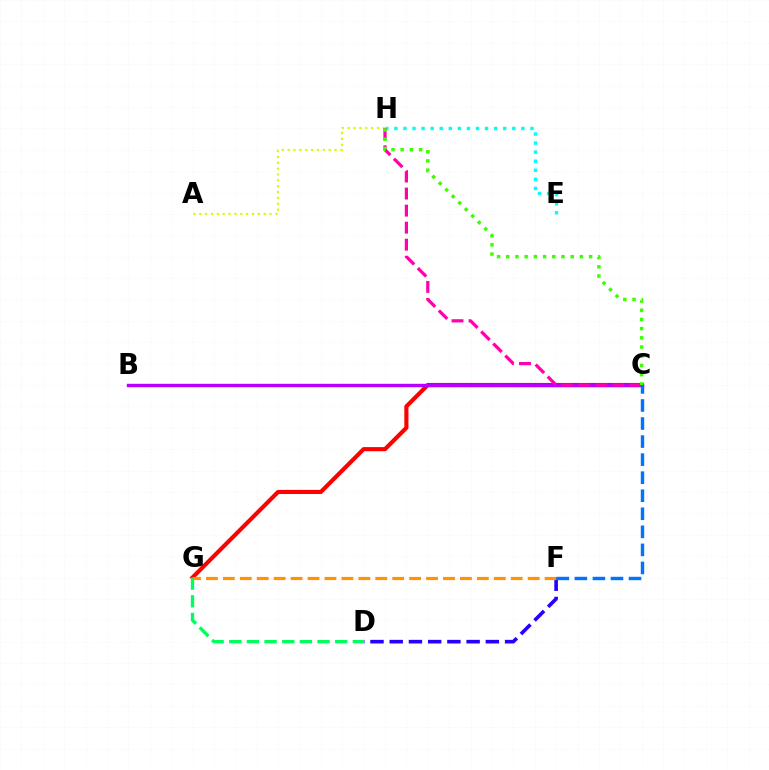{('C', 'G'): [{'color': '#ff0000', 'line_style': 'solid', 'thickness': 2.97}], ('E', 'H'): [{'color': '#00fff6', 'line_style': 'dotted', 'thickness': 2.46}], ('B', 'C'): [{'color': '#b900ff', 'line_style': 'solid', 'thickness': 2.45}], ('A', 'H'): [{'color': '#d1ff00', 'line_style': 'dotted', 'thickness': 1.59}], ('D', 'F'): [{'color': '#2500ff', 'line_style': 'dashed', 'thickness': 2.61}], ('C', 'H'): [{'color': '#ff00ac', 'line_style': 'dashed', 'thickness': 2.31}, {'color': '#3dff00', 'line_style': 'dotted', 'thickness': 2.5}], ('D', 'G'): [{'color': '#00ff5c', 'line_style': 'dashed', 'thickness': 2.4}], ('F', 'G'): [{'color': '#ff9400', 'line_style': 'dashed', 'thickness': 2.3}], ('C', 'F'): [{'color': '#0074ff', 'line_style': 'dashed', 'thickness': 2.45}]}